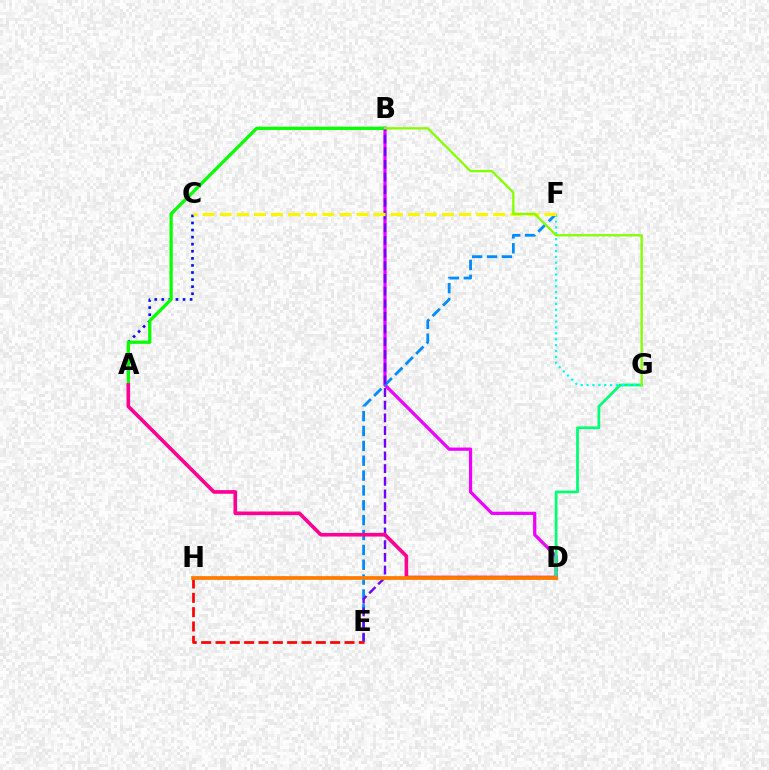{('B', 'D'): [{'color': '#ee00ff', 'line_style': 'solid', 'thickness': 2.32}], ('E', 'F'): [{'color': '#008cff', 'line_style': 'dashed', 'thickness': 2.02}], ('A', 'C'): [{'color': '#0010ff', 'line_style': 'dotted', 'thickness': 1.92}], ('A', 'B'): [{'color': '#08ff00', 'line_style': 'solid', 'thickness': 2.36}], ('B', 'E'): [{'color': '#7200ff', 'line_style': 'dashed', 'thickness': 1.72}], ('A', 'D'): [{'color': '#ff0094', 'line_style': 'solid', 'thickness': 2.62}], ('D', 'G'): [{'color': '#00ff74', 'line_style': 'solid', 'thickness': 1.98}], ('F', 'G'): [{'color': '#00fff6', 'line_style': 'dotted', 'thickness': 1.6}], ('C', 'F'): [{'color': '#fcf500', 'line_style': 'dashed', 'thickness': 2.32}], ('B', 'G'): [{'color': '#84ff00', 'line_style': 'solid', 'thickness': 1.66}], ('E', 'H'): [{'color': '#ff0000', 'line_style': 'dashed', 'thickness': 1.95}], ('D', 'H'): [{'color': '#ff7c00', 'line_style': 'solid', 'thickness': 2.71}]}